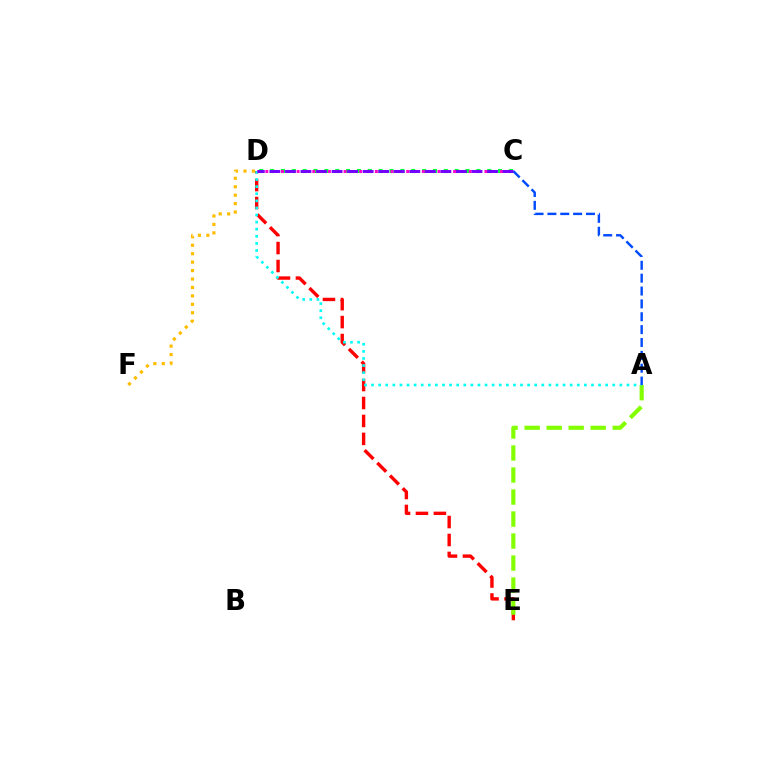{('D', 'E'): [{'color': '#ff0000', 'line_style': 'dashed', 'thickness': 2.44}], ('C', 'D'): [{'color': '#00ff39', 'line_style': 'dotted', 'thickness': 2.95}, {'color': '#ff00cf', 'line_style': 'dotted', 'thickness': 2.13}, {'color': '#7200ff', 'line_style': 'dashed', 'thickness': 2.11}], ('A', 'E'): [{'color': '#84ff00', 'line_style': 'dashed', 'thickness': 2.99}], ('A', 'D'): [{'color': '#00fff6', 'line_style': 'dotted', 'thickness': 1.93}], ('A', 'C'): [{'color': '#004bff', 'line_style': 'dashed', 'thickness': 1.75}], ('D', 'F'): [{'color': '#ffbd00', 'line_style': 'dotted', 'thickness': 2.29}]}